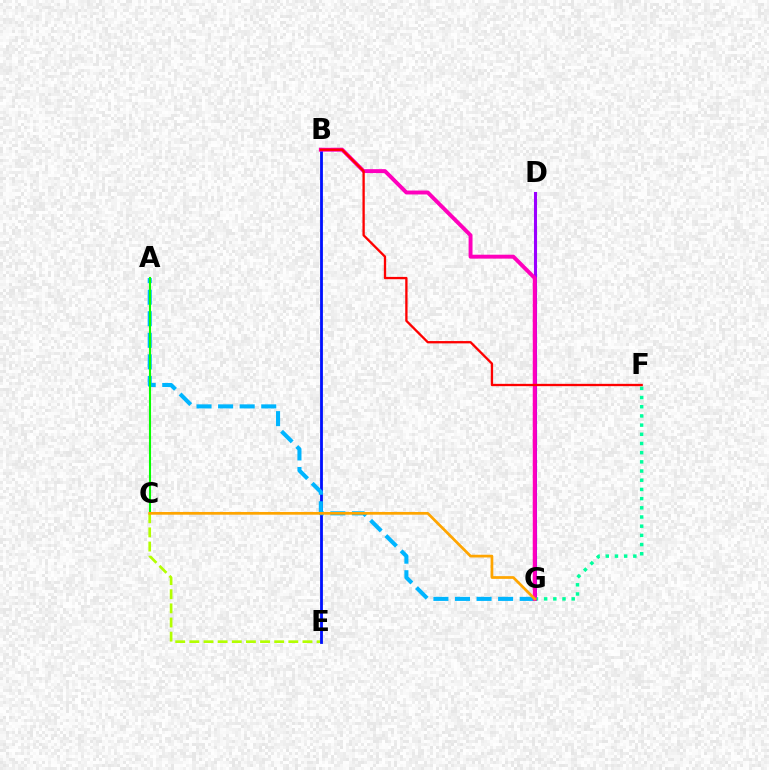{('C', 'E'): [{'color': '#b3ff00', 'line_style': 'dashed', 'thickness': 1.92}], ('B', 'E'): [{'color': '#0010ff', 'line_style': 'solid', 'thickness': 2.02}], ('D', 'G'): [{'color': '#9b00ff', 'line_style': 'solid', 'thickness': 2.22}], ('A', 'G'): [{'color': '#00b5ff', 'line_style': 'dashed', 'thickness': 2.93}], ('F', 'G'): [{'color': '#00ff9d', 'line_style': 'dotted', 'thickness': 2.5}], ('B', 'G'): [{'color': '#ff00bd', 'line_style': 'solid', 'thickness': 2.82}], ('A', 'C'): [{'color': '#08ff00', 'line_style': 'solid', 'thickness': 1.52}], ('B', 'F'): [{'color': '#ff0000', 'line_style': 'solid', 'thickness': 1.67}], ('C', 'G'): [{'color': '#ffa500', 'line_style': 'solid', 'thickness': 1.96}]}